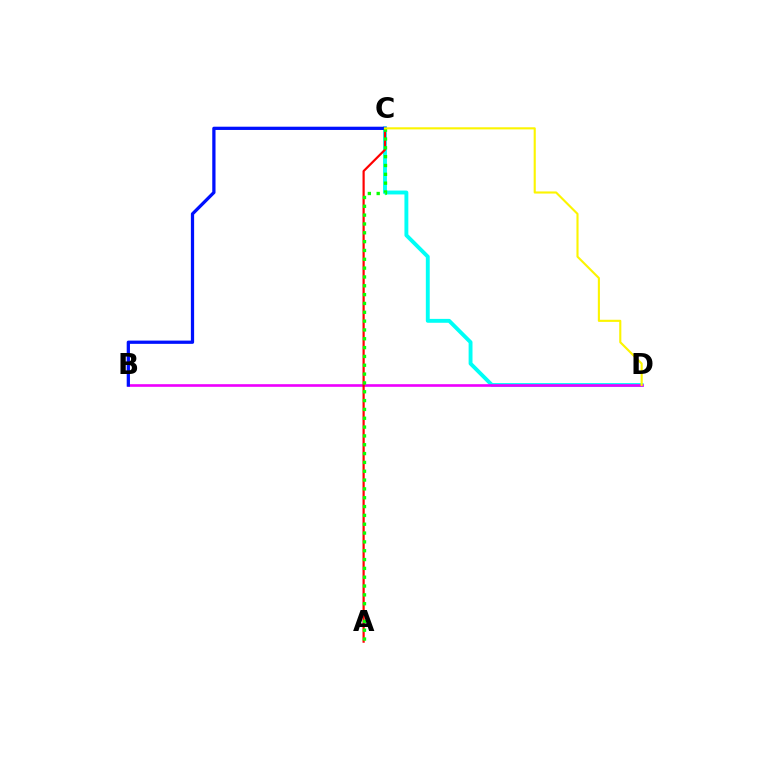{('C', 'D'): [{'color': '#00fff6', 'line_style': 'solid', 'thickness': 2.8}, {'color': '#fcf500', 'line_style': 'solid', 'thickness': 1.53}], ('B', 'D'): [{'color': '#ee00ff', 'line_style': 'solid', 'thickness': 1.9}], ('A', 'C'): [{'color': '#ff0000', 'line_style': 'solid', 'thickness': 1.58}, {'color': '#08ff00', 'line_style': 'dotted', 'thickness': 2.4}], ('B', 'C'): [{'color': '#0010ff', 'line_style': 'solid', 'thickness': 2.34}]}